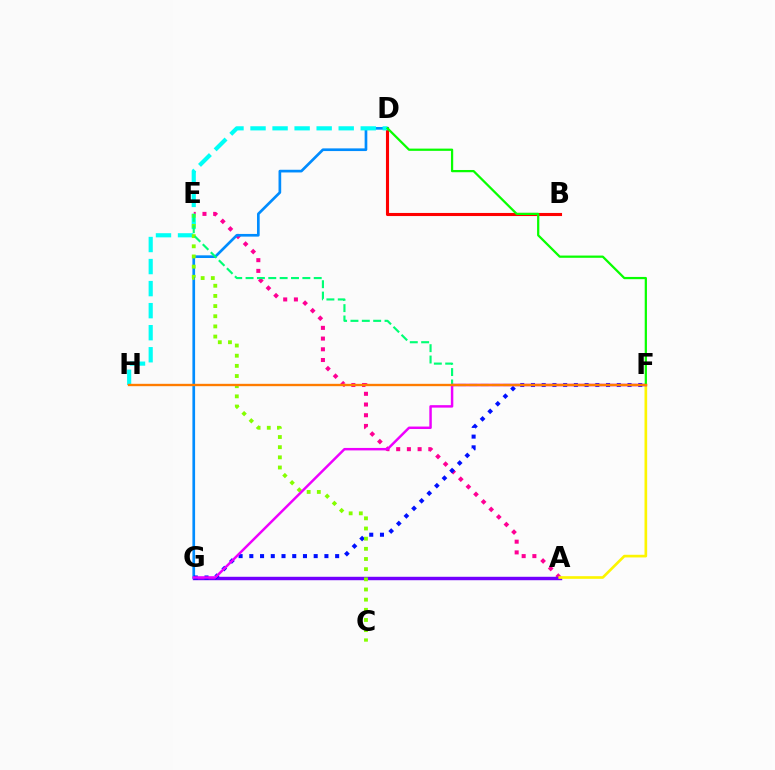{('A', 'E'): [{'color': '#ff0094', 'line_style': 'dotted', 'thickness': 2.91}], ('A', 'G'): [{'color': '#7200ff', 'line_style': 'solid', 'thickness': 2.47}], ('A', 'F'): [{'color': '#fcf500', 'line_style': 'solid', 'thickness': 1.91}], ('B', 'D'): [{'color': '#ff0000', 'line_style': 'solid', 'thickness': 2.23}], ('D', 'G'): [{'color': '#008cff', 'line_style': 'solid', 'thickness': 1.93}], ('F', 'G'): [{'color': '#0010ff', 'line_style': 'dotted', 'thickness': 2.91}, {'color': '#ee00ff', 'line_style': 'solid', 'thickness': 1.78}], ('D', 'H'): [{'color': '#00fff6', 'line_style': 'dashed', 'thickness': 2.99}], ('C', 'E'): [{'color': '#84ff00', 'line_style': 'dotted', 'thickness': 2.76}], ('E', 'F'): [{'color': '#00ff74', 'line_style': 'dashed', 'thickness': 1.54}], ('D', 'F'): [{'color': '#08ff00', 'line_style': 'solid', 'thickness': 1.61}], ('F', 'H'): [{'color': '#ff7c00', 'line_style': 'solid', 'thickness': 1.7}]}